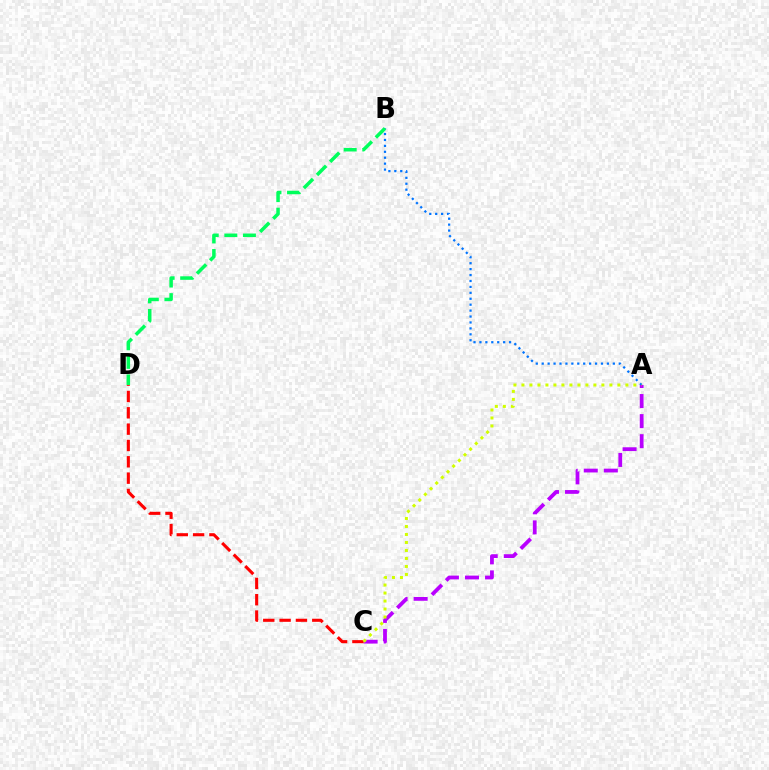{('A', 'B'): [{'color': '#0074ff', 'line_style': 'dotted', 'thickness': 1.61}], ('A', 'C'): [{'color': '#b900ff', 'line_style': 'dashed', 'thickness': 2.73}, {'color': '#d1ff00', 'line_style': 'dotted', 'thickness': 2.17}], ('B', 'D'): [{'color': '#00ff5c', 'line_style': 'dashed', 'thickness': 2.53}], ('C', 'D'): [{'color': '#ff0000', 'line_style': 'dashed', 'thickness': 2.22}]}